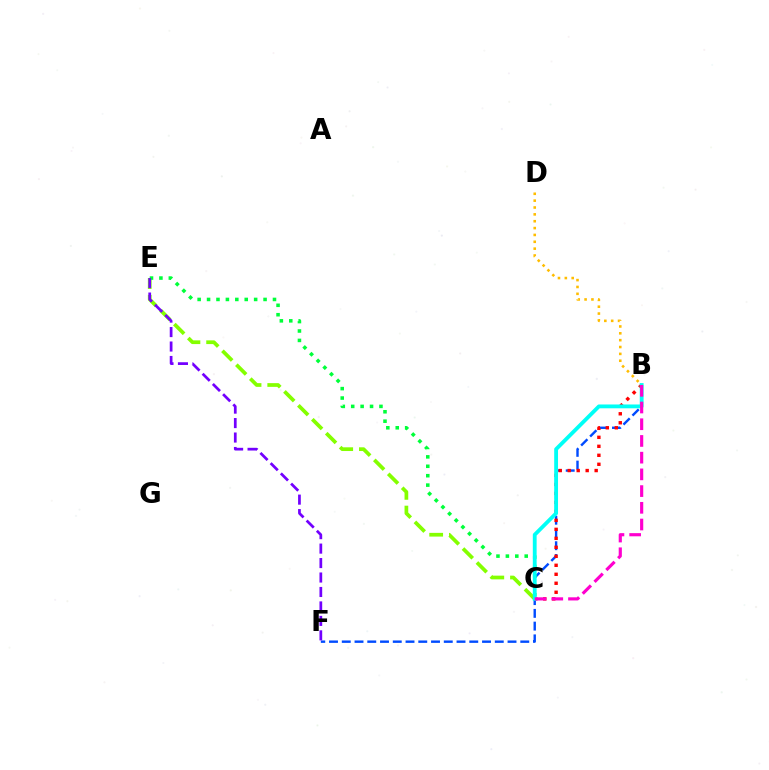{('B', 'F'): [{'color': '#004bff', 'line_style': 'dashed', 'thickness': 1.73}], ('C', 'E'): [{'color': '#84ff00', 'line_style': 'dashed', 'thickness': 2.68}, {'color': '#00ff39', 'line_style': 'dotted', 'thickness': 2.56}], ('B', 'C'): [{'color': '#ff0000', 'line_style': 'dotted', 'thickness': 2.44}, {'color': '#00fff6', 'line_style': 'solid', 'thickness': 2.75}, {'color': '#ff00cf', 'line_style': 'dashed', 'thickness': 2.27}], ('B', 'D'): [{'color': '#ffbd00', 'line_style': 'dotted', 'thickness': 1.86}], ('E', 'F'): [{'color': '#7200ff', 'line_style': 'dashed', 'thickness': 1.96}]}